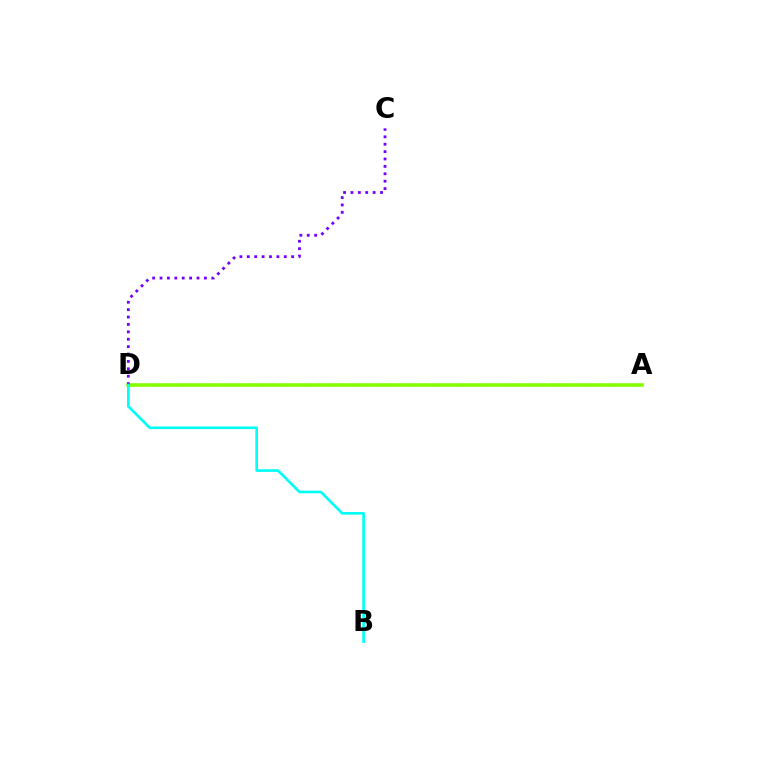{('A', 'D'): [{'color': '#ff0000', 'line_style': 'dashed', 'thickness': 1.59}, {'color': '#84ff00', 'line_style': 'solid', 'thickness': 2.55}], ('C', 'D'): [{'color': '#7200ff', 'line_style': 'dotted', 'thickness': 2.01}], ('B', 'D'): [{'color': '#00fff6', 'line_style': 'solid', 'thickness': 1.92}]}